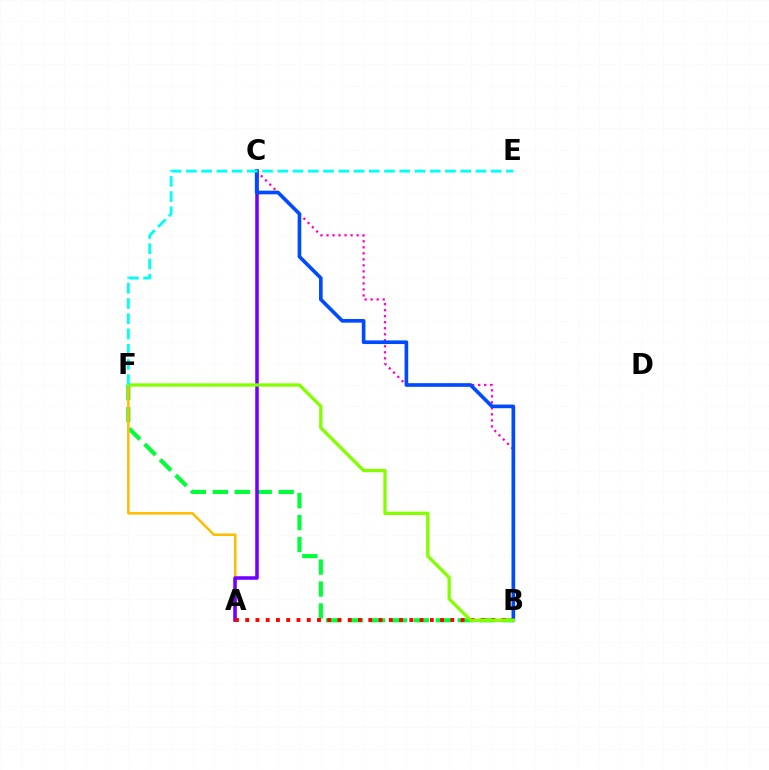{('B', 'F'): [{'color': '#00ff39', 'line_style': 'dashed', 'thickness': 2.98}, {'color': '#84ff00', 'line_style': 'solid', 'thickness': 2.39}], ('A', 'F'): [{'color': '#ffbd00', 'line_style': 'solid', 'thickness': 1.82}], ('B', 'C'): [{'color': '#ff00cf', 'line_style': 'dotted', 'thickness': 1.64}, {'color': '#004bff', 'line_style': 'solid', 'thickness': 2.63}], ('A', 'C'): [{'color': '#7200ff', 'line_style': 'solid', 'thickness': 2.55}], ('A', 'B'): [{'color': '#ff0000', 'line_style': 'dotted', 'thickness': 2.79}], ('E', 'F'): [{'color': '#00fff6', 'line_style': 'dashed', 'thickness': 2.07}]}